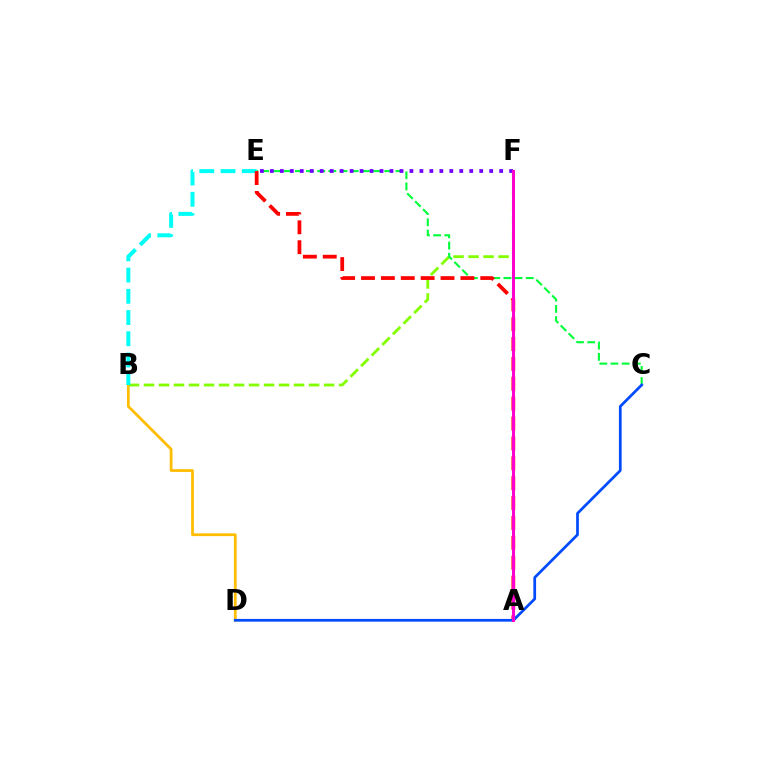{('B', 'D'): [{'color': '#ffbd00', 'line_style': 'solid', 'thickness': 1.98}], ('B', 'F'): [{'color': '#84ff00', 'line_style': 'dashed', 'thickness': 2.04}], ('B', 'E'): [{'color': '#00fff6', 'line_style': 'dashed', 'thickness': 2.88}], ('C', 'E'): [{'color': '#00ff39', 'line_style': 'dashed', 'thickness': 1.52}], ('E', 'F'): [{'color': '#7200ff', 'line_style': 'dotted', 'thickness': 2.71}], ('A', 'E'): [{'color': '#ff0000', 'line_style': 'dashed', 'thickness': 2.7}], ('C', 'D'): [{'color': '#004bff', 'line_style': 'solid', 'thickness': 1.97}], ('A', 'F'): [{'color': '#ff00cf', 'line_style': 'solid', 'thickness': 2.15}]}